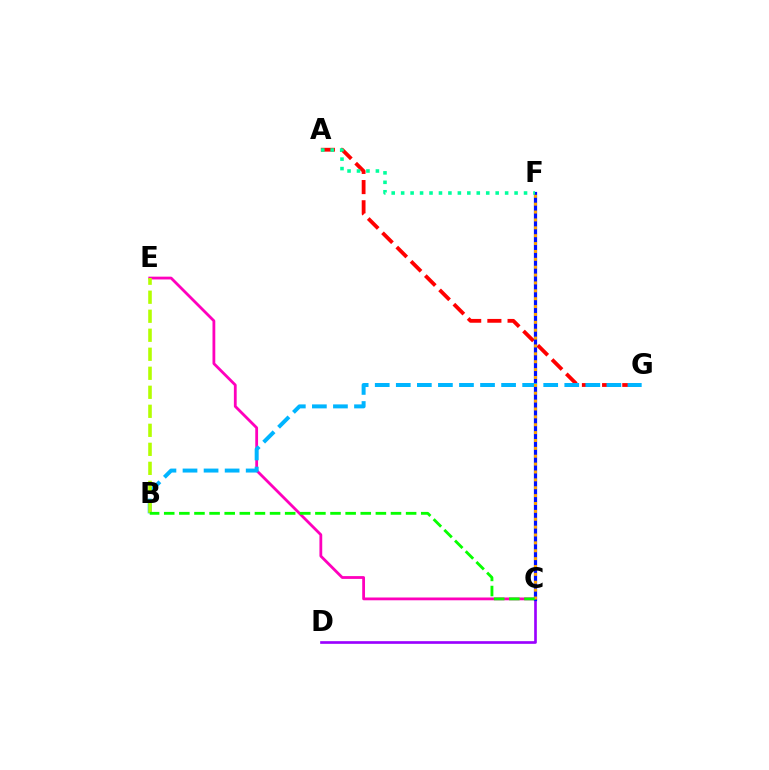{('C', 'E'): [{'color': '#ff00bd', 'line_style': 'solid', 'thickness': 2.01}], ('C', 'D'): [{'color': '#9b00ff', 'line_style': 'solid', 'thickness': 1.92}], ('A', 'G'): [{'color': '#ff0000', 'line_style': 'dashed', 'thickness': 2.74}], ('C', 'F'): [{'color': '#0010ff', 'line_style': 'solid', 'thickness': 2.31}, {'color': '#ffa500', 'line_style': 'dotted', 'thickness': 2.14}], ('A', 'F'): [{'color': '#00ff9d', 'line_style': 'dotted', 'thickness': 2.57}], ('B', 'G'): [{'color': '#00b5ff', 'line_style': 'dashed', 'thickness': 2.86}], ('B', 'E'): [{'color': '#b3ff00', 'line_style': 'dashed', 'thickness': 2.58}], ('B', 'C'): [{'color': '#08ff00', 'line_style': 'dashed', 'thickness': 2.05}]}